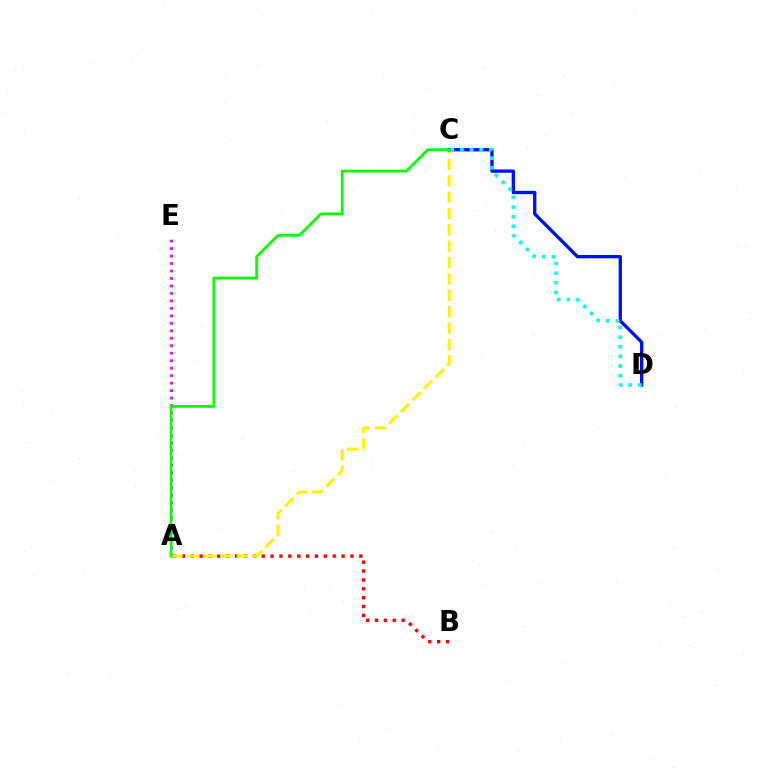{('A', 'E'): [{'color': '#ee00ff', 'line_style': 'dotted', 'thickness': 2.03}], ('A', 'B'): [{'color': '#ff0000', 'line_style': 'dotted', 'thickness': 2.41}], ('A', 'C'): [{'color': '#fcf500', 'line_style': 'dashed', 'thickness': 2.22}, {'color': '#08ff00', 'line_style': 'solid', 'thickness': 2.01}], ('C', 'D'): [{'color': '#0010ff', 'line_style': 'solid', 'thickness': 2.4}, {'color': '#00fff6', 'line_style': 'dotted', 'thickness': 2.62}]}